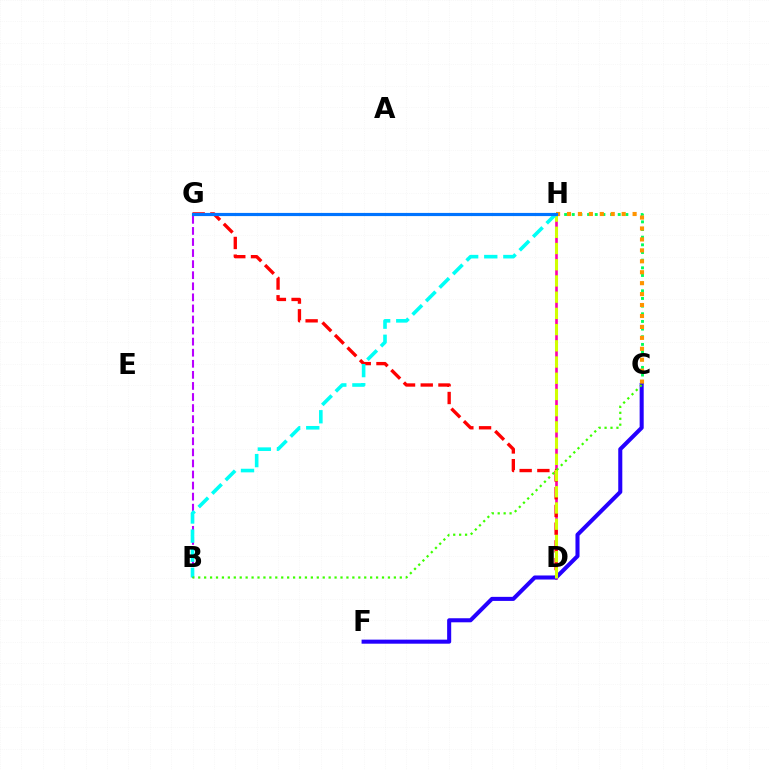{('C', 'H'): [{'color': '#00ff5c', 'line_style': 'dotted', 'thickness': 2.08}, {'color': '#ff9400', 'line_style': 'dotted', 'thickness': 2.97}], ('D', 'H'): [{'color': '#ff00ac', 'line_style': 'solid', 'thickness': 1.91}, {'color': '#d1ff00', 'line_style': 'dashed', 'thickness': 2.2}], ('D', 'G'): [{'color': '#ff0000', 'line_style': 'dashed', 'thickness': 2.41}], ('C', 'F'): [{'color': '#2500ff', 'line_style': 'solid', 'thickness': 2.92}], ('B', 'G'): [{'color': '#b900ff', 'line_style': 'dashed', 'thickness': 1.5}], ('B', 'H'): [{'color': '#00fff6', 'line_style': 'dashed', 'thickness': 2.59}], ('B', 'C'): [{'color': '#3dff00', 'line_style': 'dotted', 'thickness': 1.61}], ('G', 'H'): [{'color': '#0074ff', 'line_style': 'solid', 'thickness': 2.28}]}